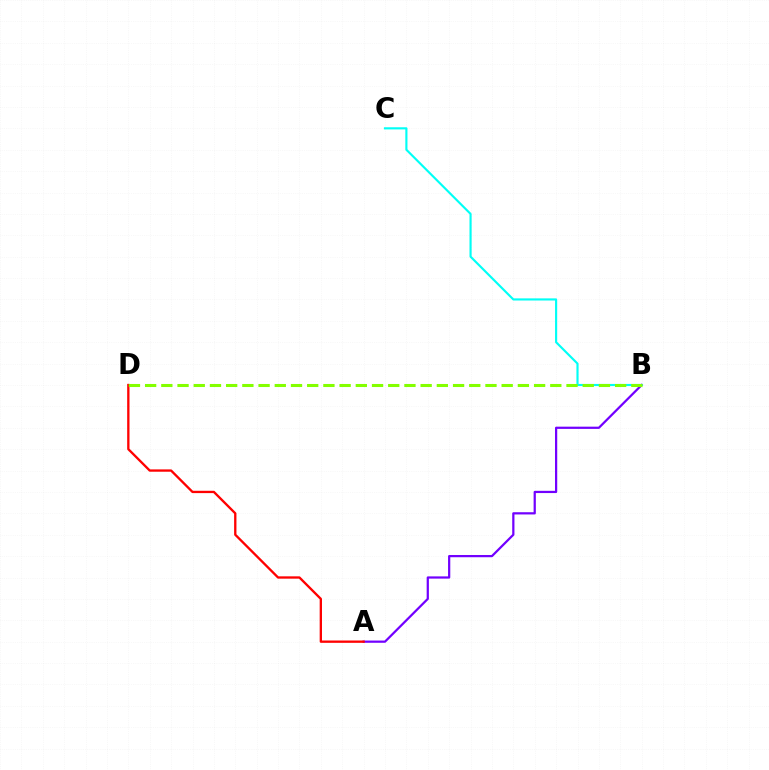{('A', 'B'): [{'color': '#7200ff', 'line_style': 'solid', 'thickness': 1.61}], ('B', 'C'): [{'color': '#00fff6', 'line_style': 'solid', 'thickness': 1.54}], ('A', 'D'): [{'color': '#ff0000', 'line_style': 'solid', 'thickness': 1.67}], ('B', 'D'): [{'color': '#84ff00', 'line_style': 'dashed', 'thickness': 2.2}]}